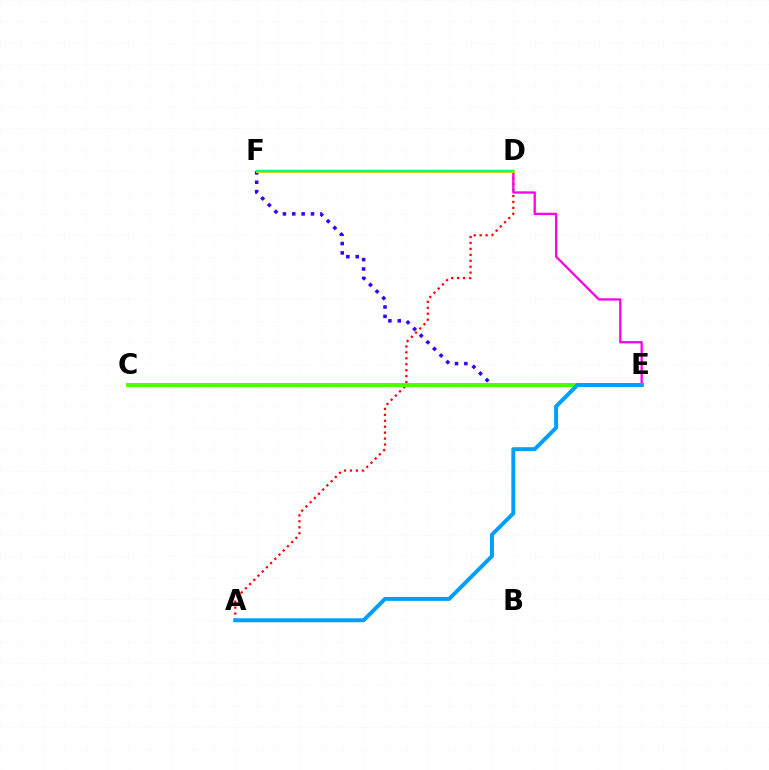{('E', 'F'): [{'color': '#3700ff', 'line_style': 'dotted', 'thickness': 2.55}], ('A', 'D'): [{'color': '#ff0000', 'line_style': 'dotted', 'thickness': 1.61}], ('D', 'E'): [{'color': '#ff00ed', 'line_style': 'solid', 'thickness': 1.66}], ('C', 'E'): [{'color': '#4fff00', 'line_style': 'solid', 'thickness': 2.87}], ('D', 'F'): [{'color': '#ffd500', 'line_style': 'solid', 'thickness': 2.11}, {'color': '#00ff86', 'line_style': 'solid', 'thickness': 1.79}], ('A', 'E'): [{'color': '#009eff', 'line_style': 'solid', 'thickness': 2.85}]}